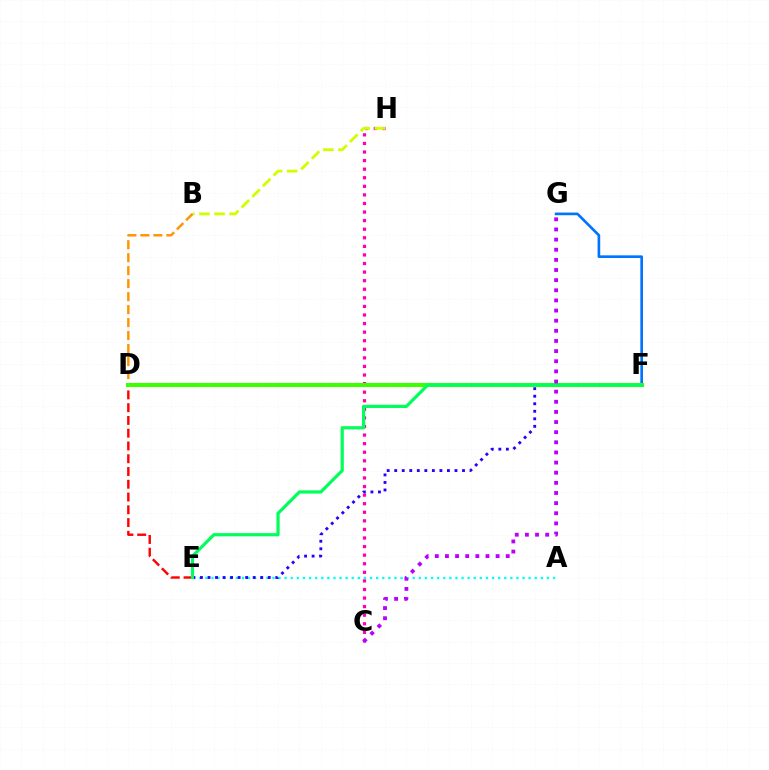{('C', 'H'): [{'color': '#ff00ac', 'line_style': 'dotted', 'thickness': 2.33}], ('D', 'E'): [{'color': '#ff0000', 'line_style': 'dashed', 'thickness': 1.73}], ('B', 'H'): [{'color': '#d1ff00', 'line_style': 'dashed', 'thickness': 2.04}], ('A', 'E'): [{'color': '#00fff6', 'line_style': 'dotted', 'thickness': 1.66}], ('B', 'D'): [{'color': '#ff9400', 'line_style': 'dashed', 'thickness': 1.76}], ('F', 'G'): [{'color': '#0074ff', 'line_style': 'solid', 'thickness': 1.91}], ('E', 'F'): [{'color': '#2500ff', 'line_style': 'dotted', 'thickness': 2.05}, {'color': '#00ff5c', 'line_style': 'solid', 'thickness': 2.31}], ('D', 'F'): [{'color': '#3dff00', 'line_style': 'solid', 'thickness': 2.92}], ('C', 'G'): [{'color': '#b900ff', 'line_style': 'dotted', 'thickness': 2.75}]}